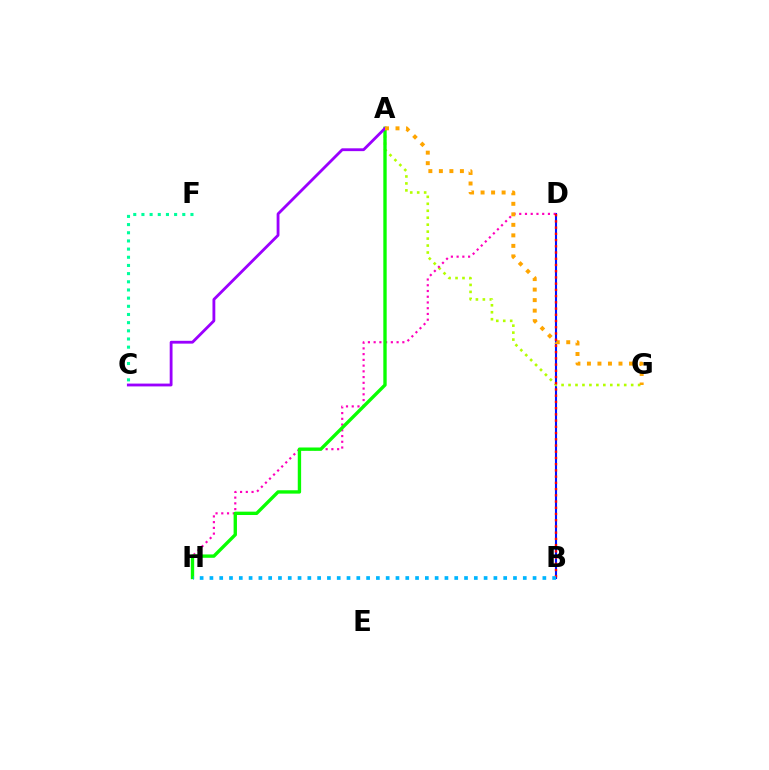{('B', 'D'): [{'color': '#0010ff', 'line_style': 'solid', 'thickness': 1.51}, {'color': '#ff0000', 'line_style': 'dotted', 'thickness': 1.69}], ('A', 'G'): [{'color': '#b3ff00', 'line_style': 'dotted', 'thickness': 1.89}, {'color': '#ffa500', 'line_style': 'dotted', 'thickness': 2.86}], ('D', 'H'): [{'color': '#ff00bd', 'line_style': 'dotted', 'thickness': 1.56}], ('A', 'H'): [{'color': '#08ff00', 'line_style': 'solid', 'thickness': 2.42}], ('A', 'C'): [{'color': '#9b00ff', 'line_style': 'solid', 'thickness': 2.03}], ('B', 'H'): [{'color': '#00b5ff', 'line_style': 'dotted', 'thickness': 2.66}], ('C', 'F'): [{'color': '#00ff9d', 'line_style': 'dotted', 'thickness': 2.22}]}